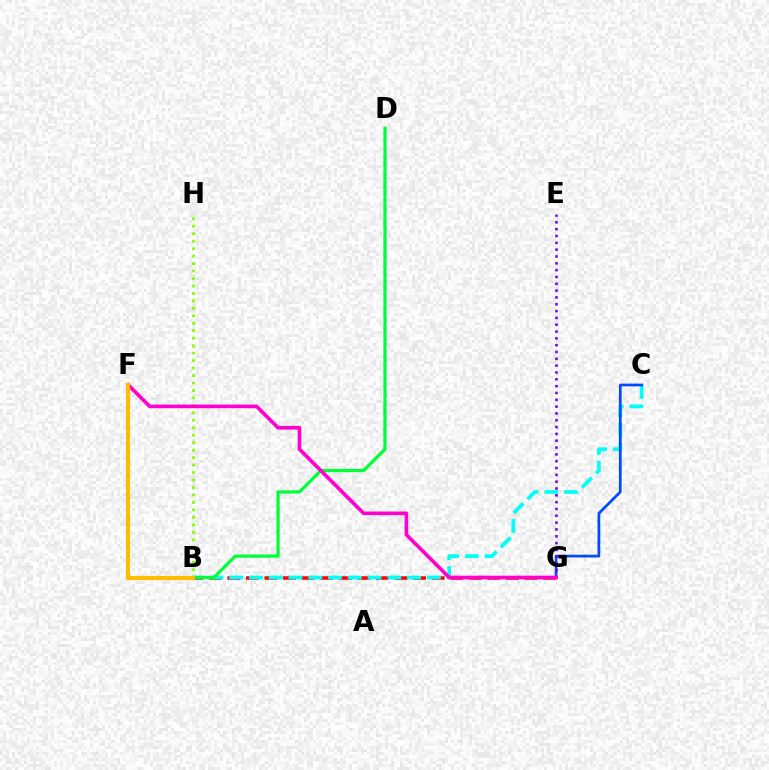{('B', 'G'): [{'color': '#ff0000', 'line_style': 'dashed', 'thickness': 2.52}], ('B', 'C'): [{'color': '#00fff6', 'line_style': 'dashed', 'thickness': 2.69}], ('C', 'G'): [{'color': '#004bff', 'line_style': 'solid', 'thickness': 1.96}], ('B', 'D'): [{'color': '#00ff39', 'line_style': 'solid', 'thickness': 2.32}], ('E', 'G'): [{'color': '#7200ff', 'line_style': 'dotted', 'thickness': 1.85}], ('B', 'H'): [{'color': '#84ff00', 'line_style': 'dotted', 'thickness': 2.03}], ('F', 'G'): [{'color': '#ff00cf', 'line_style': 'solid', 'thickness': 2.62}], ('B', 'F'): [{'color': '#ffbd00', 'line_style': 'solid', 'thickness': 2.94}]}